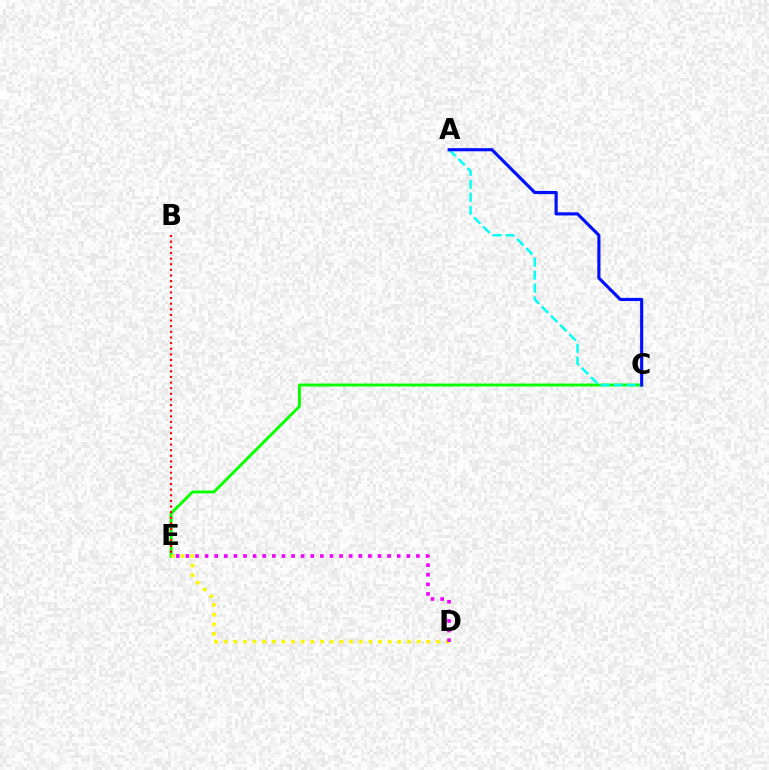{('C', 'E'): [{'color': '#08ff00', 'line_style': 'solid', 'thickness': 2.09}], ('D', 'E'): [{'color': '#fcf500', 'line_style': 'dotted', 'thickness': 2.62}, {'color': '#ee00ff', 'line_style': 'dotted', 'thickness': 2.61}], ('B', 'E'): [{'color': '#ff0000', 'line_style': 'dotted', 'thickness': 1.53}], ('A', 'C'): [{'color': '#00fff6', 'line_style': 'dashed', 'thickness': 1.76}, {'color': '#0010ff', 'line_style': 'solid', 'thickness': 2.26}]}